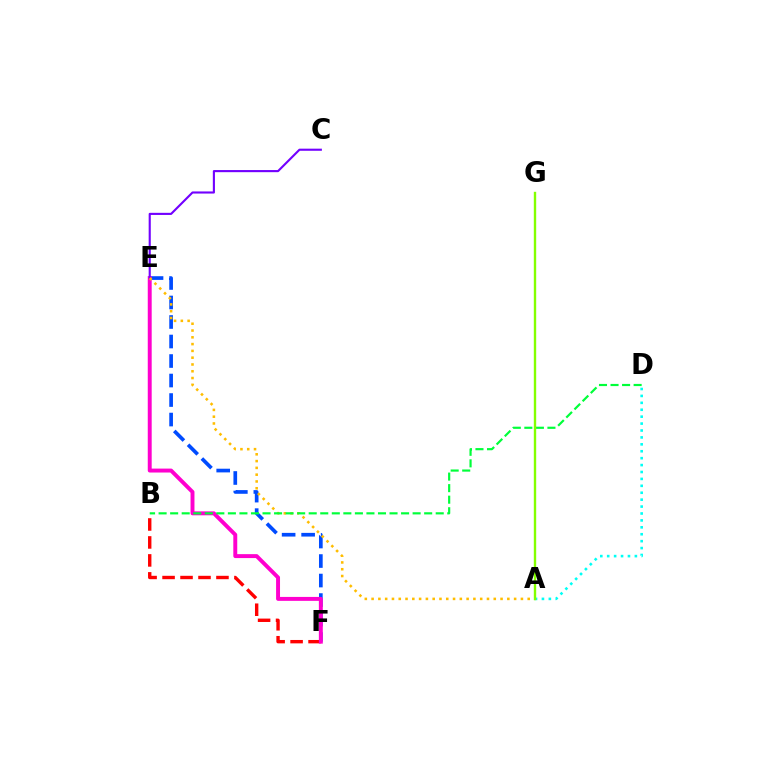{('E', 'F'): [{'color': '#004bff', 'line_style': 'dashed', 'thickness': 2.65}, {'color': '#ff00cf', 'line_style': 'solid', 'thickness': 2.83}], ('B', 'F'): [{'color': '#ff0000', 'line_style': 'dashed', 'thickness': 2.44}], ('A', 'D'): [{'color': '#00fff6', 'line_style': 'dotted', 'thickness': 1.88}], ('C', 'E'): [{'color': '#7200ff', 'line_style': 'solid', 'thickness': 1.53}], ('A', 'E'): [{'color': '#ffbd00', 'line_style': 'dotted', 'thickness': 1.84}], ('B', 'D'): [{'color': '#00ff39', 'line_style': 'dashed', 'thickness': 1.57}], ('A', 'G'): [{'color': '#84ff00', 'line_style': 'solid', 'thickness': 1.72}]}